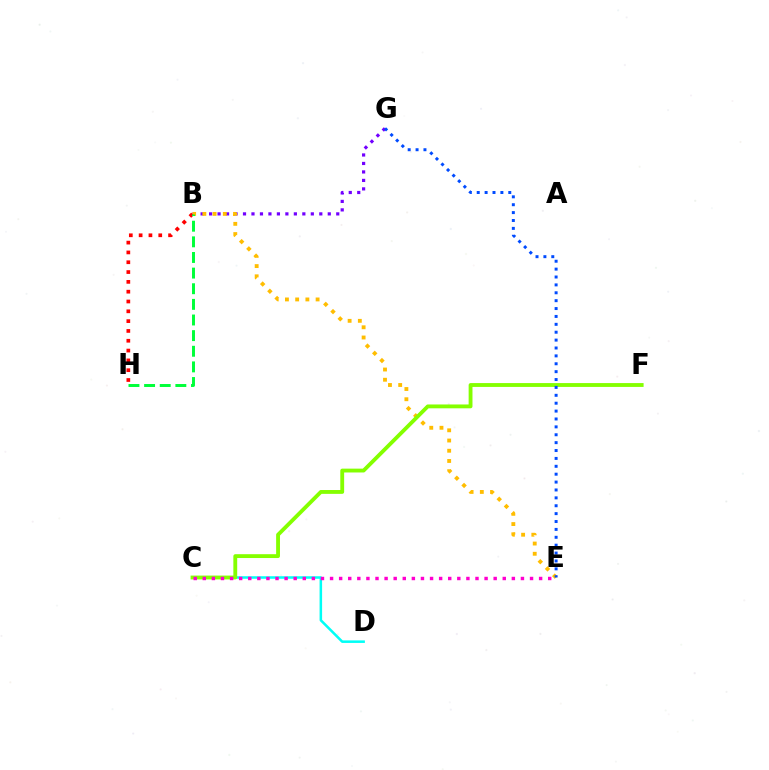{('B', 'G'): [{'color': '#7200ff', 'line_style': 'dotted', 'thickness': 2.3}], ('C', 'D'): [{'color': '#00fff6', 'line_style': 'solid', 'thickness': 1.83}], ('B', 'E'): [{'color': '#ffbd00', 'line_style': 'dotted', 'thickness': 2.78}], ('C', 'F'): [{'color': '#84ff00', 'line_style': 'solid', 'thickness': 2.77}], ('E', 'G'): [{'color': '#004bff', 'line_style': 'dotted', 'thickness': 2.14}], ('C', 'E'): [{'color': '#ff00cf', 'line_style': 'dotted', 'thickness': 2.47}], ('B', 'H'): [{'color': '#ff0000', 'line_style': 'dotted', 'thickness': 2.67}, {'color': '#00ff39', 'line_style': 'dashed', 'thickness': 2.12}]}